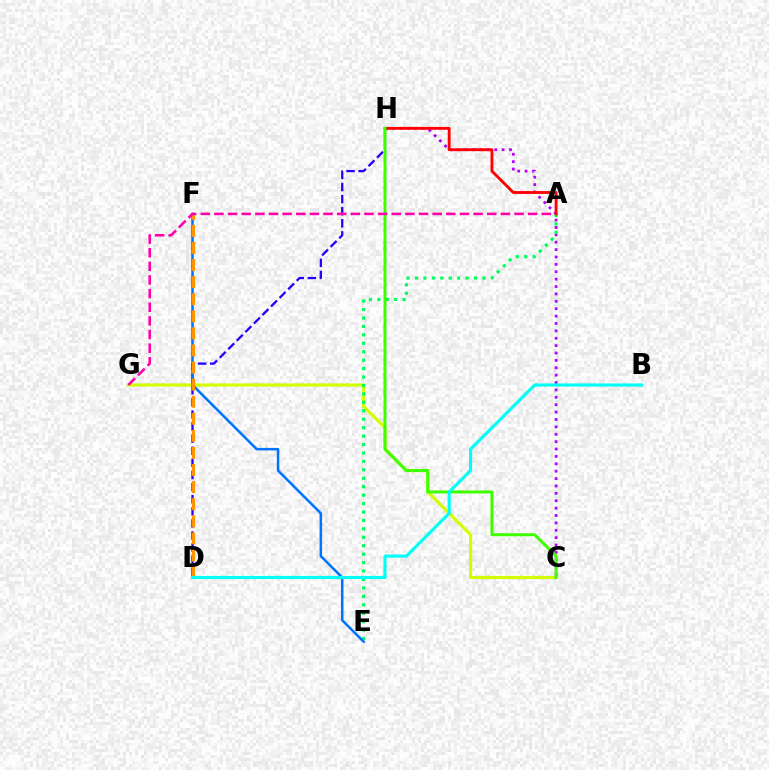{('C', 'H'): [{'color': '#b900ff', 'line_style': 'dotted', 'thickness': 2.01}, {'color': '#3dff00', 'line_style': 'solid', 'thickness': 2.16}], ('C', 'G'): [{'color': '#d1ff00', 'line_style': 'solid', 'thickness': 2.27}], ('A', 'E'): [{'color': '#00ff5c', 'line_style': 'dotted', 'thickness': 2.29}], ('D', 'H'): [{'color': '#2500ff', 'line_style': 'dashed', 'thickness': 1.64}], ('E', 'F'): [{'color': '#0074ff', 'line_style': 'solid', 'thickness': 1.82}], ('A', 'H'): [{'color': '#ff0000', 'line_style': 'solid', 'thickness': 2.06}], ('D', 'F'): [{'color': '#ff9400', 'line_style': 'dashed', 'thickness': 2.32}], ('B', 'D'): [{'color': '#00fff6', 'line_style': 'solid', 'thickness': 2.25}], ('A', 'G'): [{'color': '#ff00ac', 'line_style': 'dashed', 'thickness': 1.85}]}